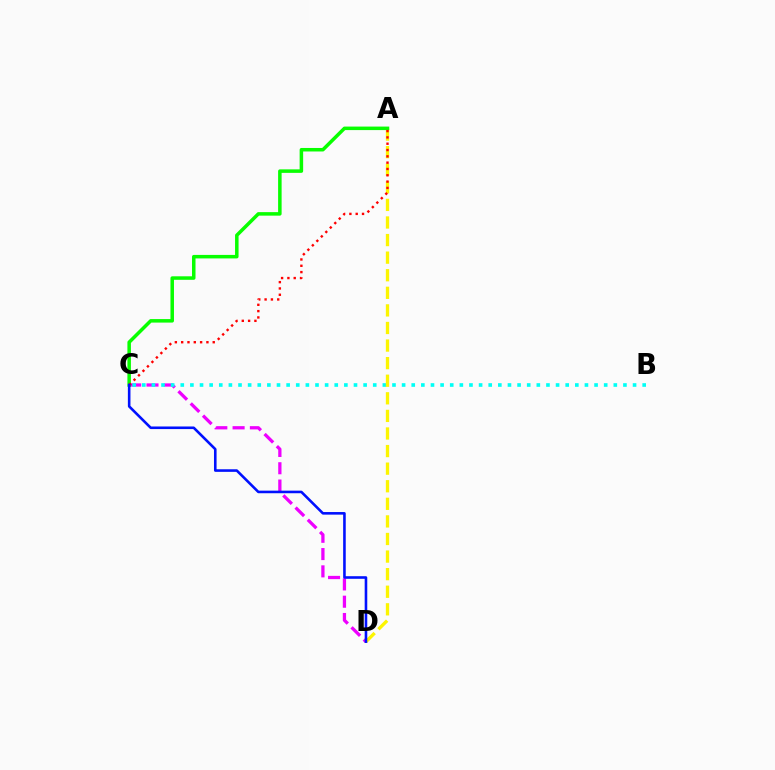{('C', 'D'): [{'color': '#ee00ff', 'line_style': 'dashed', 'thickness': 2.35}, {'color': '#0010ff', 'line_style': 'solid', 'thickness': 1.87}], ('B', 'C'): [{'color': '#00fff6', 'line_style': 'dotted', 'thickness': 2.61}], ('A', 'D'): [{'color': '#fcf500', 'line_style': 'dashed', 'thickness': 2.39}], ('A', 'C'): [{'color': '#08ff00', 'line_style': 'solid', 'thickness': 2.53}, {'color': '#ff0000', 'line_style': 'dotted', 'thickness': 1.72}]}